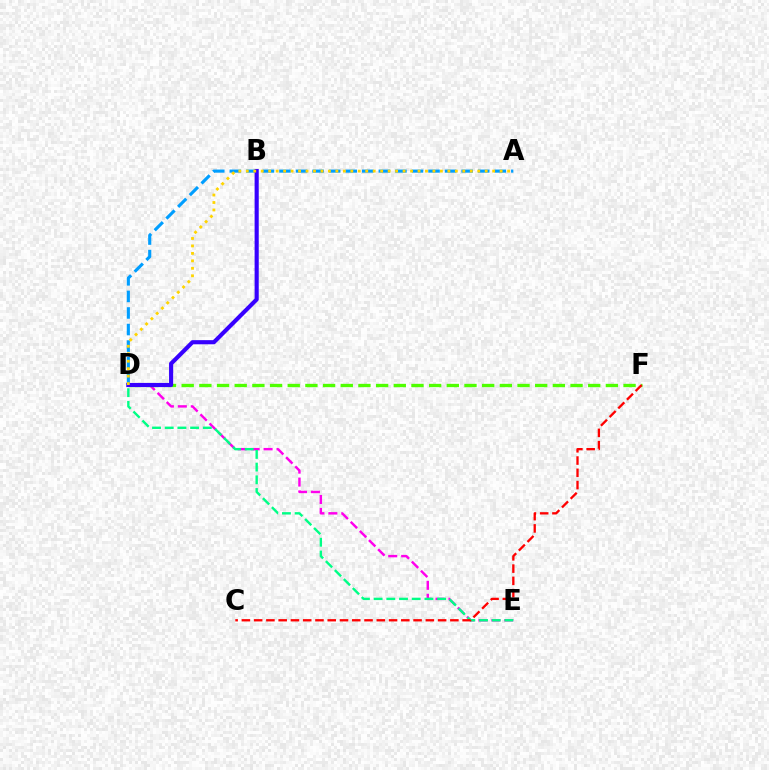{('D', 'E'): [{'color': '#ff00ed', 'line_style': 'dashed', 'thickness': 1.76}, {'color': '#00ff86', 'line_style': 'dashed', 'thickness': 1.72}], ('D', 'F'): [{'color': '#4fff00', 'line_style': 'dashed', 'thickness': 2.4}], ('C', 'F'): [{'color': '#ff0000', 'line_style': 'dashed', 'thickness': 1.67}], ('A', 'D'): [{'color': '#009eff', 'line_style': 'dashed', 'thickness': 2.25}, {'color': '#ffd500', 'line_style': 'dotted', 'thickness': 2.03}], ('B', 'D'): [{'color': '#3700ff', 'line_style': 'solid', 'thickness': 2.97}]}